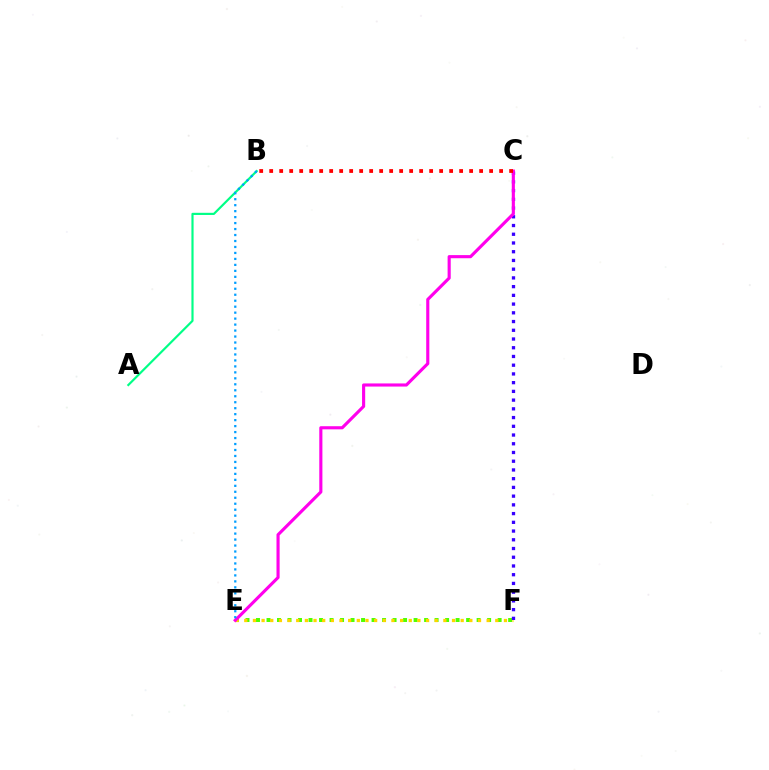{('E', 'F'): [{'color': '#4fff00', 'line_style': 'dotted', 'thickness': 2.85}, {'color': '#ffd500', 'line_style': 'dotted', 'thickness': 2.35}], ('C', 'F'): [{'color': '#3700ff', 'line_style': 'dotted', 'thickness': 2.37}], ('A', 'B'): [{'color': '#00ff86', 'line_style': 'solid', 'thickness': 1.56}], ('C', 'E'): [{'color': '#ff00ed', 'line_style': 'solid', 'thickness': 2.25}], ('B', 'C'): [{'color': '#ff0000', 'line_style': 'dotted', 'thickness': 2.72}], ('B', 'E'): [{'color': '#009eff', 'line_style': 'dotted', 'thickness': 1.62}]}